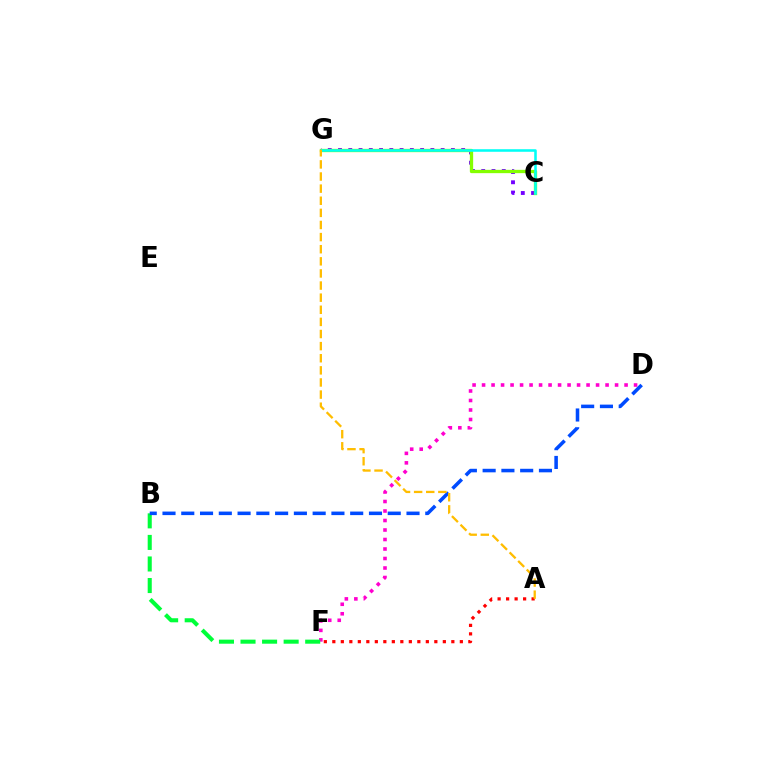{('D', 'F'): [{'color': '#ff00cf', 'line_style': 'dotted', 'thickness': 2.58}], ('C', 'G'): [{'color': '#7200ff', 'line_style': 'dotted', 'thickness': 2.79}, {'color': '#84ff00', 'line_style': 'solid', 'thickness': 2.38}, {'color': '#00fff6', 'line_style': 'solid', 'thickness': 1.84}], ('B', 'F'): [{'color': '#00ff39', 'line_style': 'dashed', 'thickness': 2.93}], ('B', 'D'): [{'color': '#004bff', 'line_style': 'dashed', 'thickness': 2.55}], ('A', 'F'): [{'color': '#ff0000', 'line_style': 'dotted', 'thickness': 2.31}], ('A', 'G'): [{'color': '#ffbd00', 'line_style': 'dashed', 'thickness': 1.65}]}